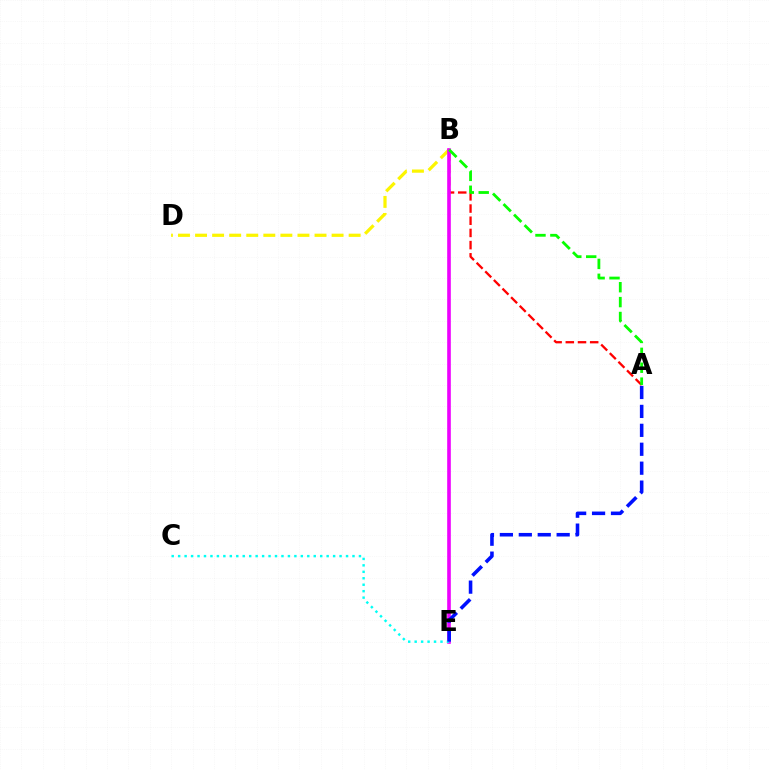{('A', 'B'): [{'color': '#ff0000', 'line_style': 'dashed', 'thickness': 1.66}, {'color': '#08ff00', 'line_style': 'dashed', 'thickness': 2.02}], ('B', 'D'): [{'color': '#fcf500', 'line_style': 'dashed', 'thickness': 2.32}], ('B', 'E'): [{'color': '#ee00ff', 'line_style': 'solid', 'thickness': 2.61}], ('C', 'E'): [{'color': '#00fff6', 'line_style': 'dotted', 'thickness': 1.75}], ('A', 'E'): [{'color': '#0010ff', 'line_style': 'dashed', 'thickness': 2.57}]}